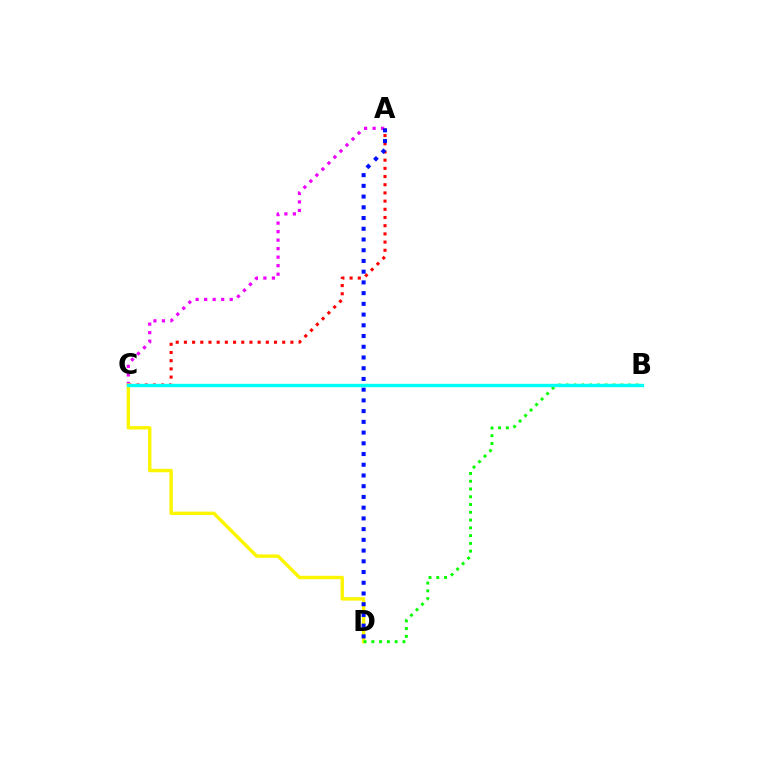{('A', 'C'): [{'color': '#ee00ff', 'line_style': 'dotted', 'thickness': 2.31}, {'color': '#ff0000', 'line_style': 'dotted', 'thickness': 2.23}], ('C', 'D'): [{'color': '#fcf500', 'line_style': 'solid', 'thickness': 2.45}], ('A', 'D'): [{'color': '#0010ff', 'line_style': 'dotted', 'thickness': 2.91}], ('B', 'D'): [{'color': '#08ff00', 'line_style': 'dotted', 'thickness': 2.11}], ('B', 'C'): [{'color': '#00fff6', 'line_style': 'solid', 'thickness': 2.42}]}